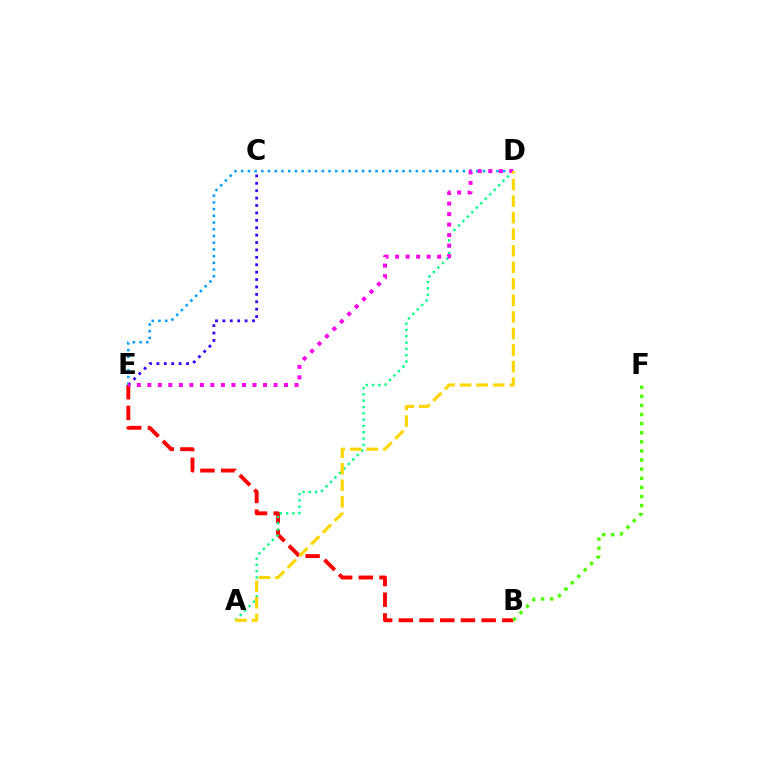{('C', 'E'): [{'color': '#3700ff', 'line_style': 'dotted', 'thickness': 2.01}], ('B', 'E'): [{'color': '#ff0000', 'line_style': 'dashed', 'thickness': 2.81}], ('A', 'D'): [{'color': '#00ff86', 'line_style': 'dotted', 'thickness': 1.71}, {'color': '#ffd500', 'line_style': 'dashed', 'thickness': 2.25}], ('B', 'F'): [{'color': '#4fff00', 'line_style': 'dotted', 'thickness': 2.47}], ('D', 'E'): [{'color': '#009eff', 'line_style': 'dotted', 'thickness': 1.83}, {'color': '#ff00ed', 'line_style': 'dotted', 'thickness': 2.86}]}